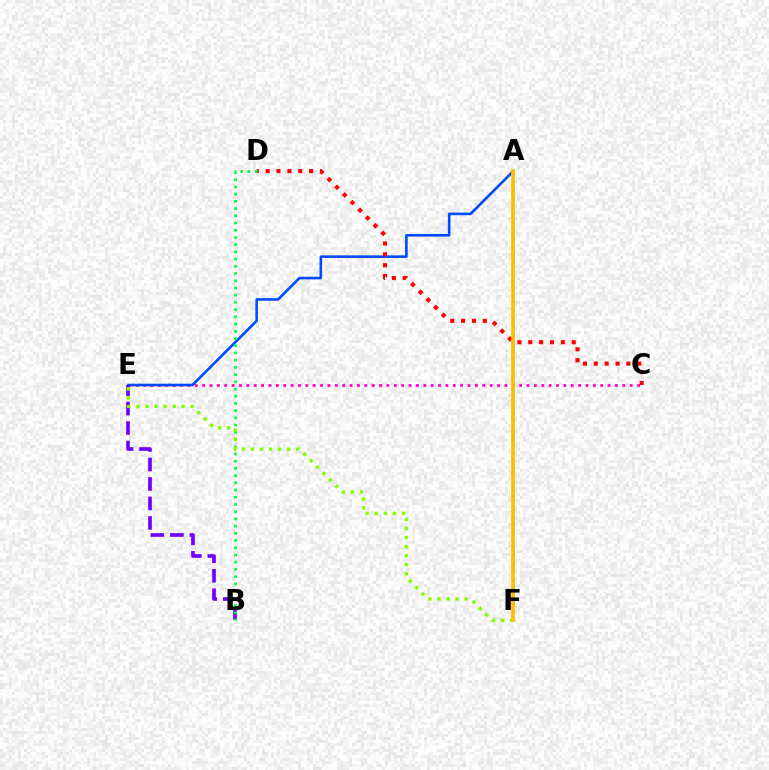{('C', 'E'): [{'color': '#ff00cf', 'line_style': 'dotted', 'thickness': 2.0}], ('A', 'E'): [{'color': '#004bff', 'line_style': 'solid', 'thickness': 1.88}], ('B', 'E'): [{'color': '#7200ff', 'line_style': 'dashed', 'thickness': 2.65}], ('C', 'D'): [{'color': '#ff0000', 'line_style': 'dotted', 'thickness': 2.95}], ('B', 'D'): [{'color': '#00ff39', 'line_style': 'dotted', 'thickness': 1.96}], ('E', 'F'): [{'color': '#84ff00', 'line_style': 'dotted', 'thickness': 2.46}], ('A', 'F'): [{'color': '#00fff6', 'line_style': 'dotted', 'thickness': 2.15}, {'color': '#ffbd00', 'line_style': 'solid', 'thickness': 2.65}]}